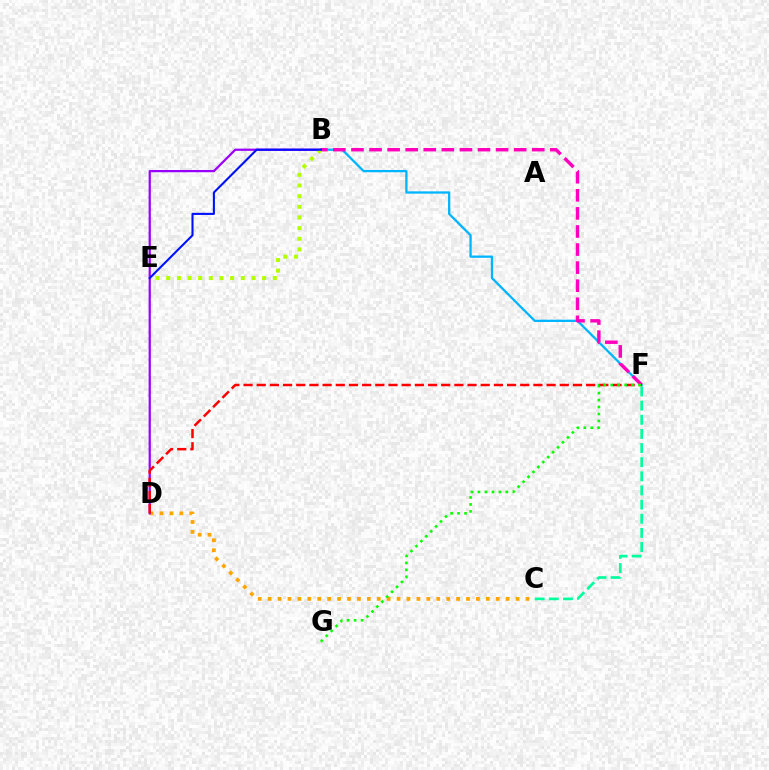{('B', 'F'): [{'color': '#00b5ff', 'line_style': 'solid', 'thickness': 1.65}, {'color': '#ff00bd', 'line_style': 'dashed', 'thickness': 2.46}], ('C', 'D'): [{'color': '#ffa500', 'line_style': 'dotted', 'thickness': 2.69}], ('B', 'D'): [{'color': '#9b00ff', 'line_style': 'solid', 'thickness': 1.61}], ('C', 'F'): [{'color': '#00ff9d', 'line_style': 'dashed', 'thickness': 1.92}], ('D', 'F'): [{'color': '#ff0000', 'line_style': 'dashed', 'thickness': 1.79}], ('F', 'G'): [{'color': '#08ff00', 'line_style': 'dotted', 'thickness': 1.89}], ('B', 'E'): [{'color': '#b3ff00', 'line_style': 'dotted', 'thickness': 2.9}, {'color': '#0010ff', 'line_style': 'solid', 'thickness': 1.5}]}